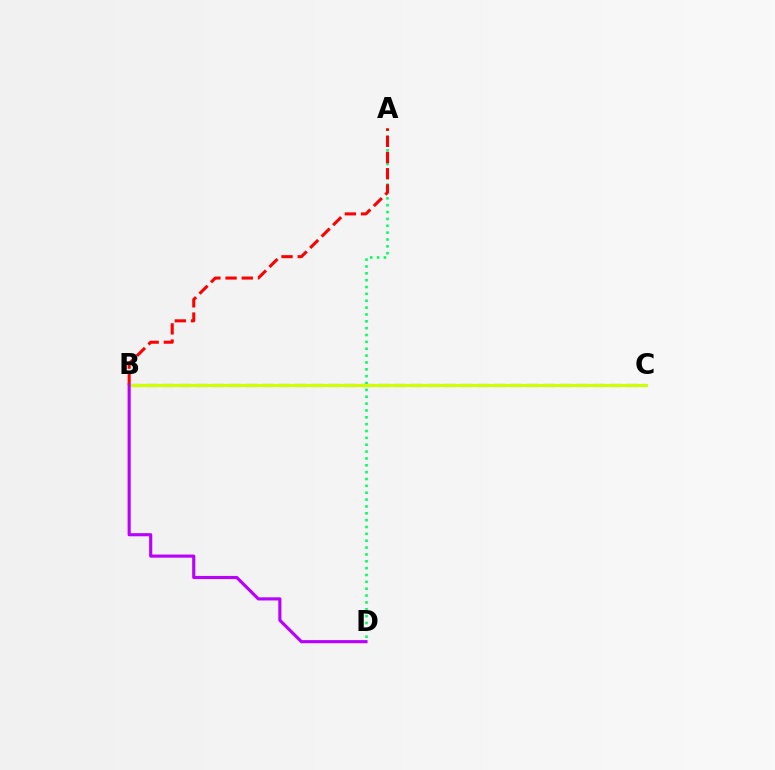{('A', 'D'): [{'color': '#00ff5c', 'line_style': 'dotted', 'thickness': 1.86}], ('B', 'C'): [{'color': '#0074ff', 'line_style': 'dashed', 'thickness': 2.25}, {'color': '#d1ff00', 'line_style': 'solid', 'thickness': 2.25}], ('A', 'B'): [{'color': '#ff0000', 'line_style': 'dashed', 'thickness': 2.2}], ('B', 'D'): [{'color': '#b900ff', 'line_style': 'solid', 'thickness': 2.25}]}